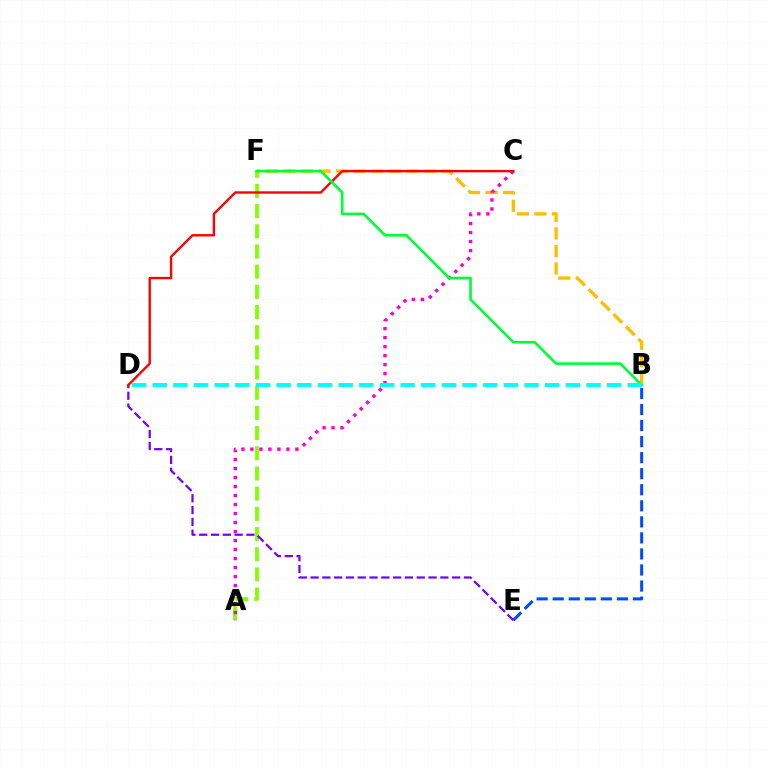{('B', 'F'): [{'color': '#ffbd00', 'line_style': 'dashed', 'thickness': 2.39}, {'color': '#00ff39', 'line_style': 'solid', 'thickness': 1.9}], ('A', 'F'): [{'color': '#84ff00', 'line_style': 'dashed', 'thickness': 2.74}], ('B', 'E'): [{'color': '#004bff', 'line_style': 'dashed', 'thickness': 2.18}], ('A', 'C'): [{'color': '#ff00cf', 'line_style': 'dotted', 'thickness': 2.45}], ('D', 'E'): [{'color': '#7200ff', 'line_style': 'dashed', 'thickness': 1.6}], ('C', 'D'): [{'color': '#ff0000', 'line_style': 'solid', 'thickness': 1.71}], ('B', 'D'): [{'color': '#00fff6', 'line_style': 'dashed', 'thickness': 2.81}]}